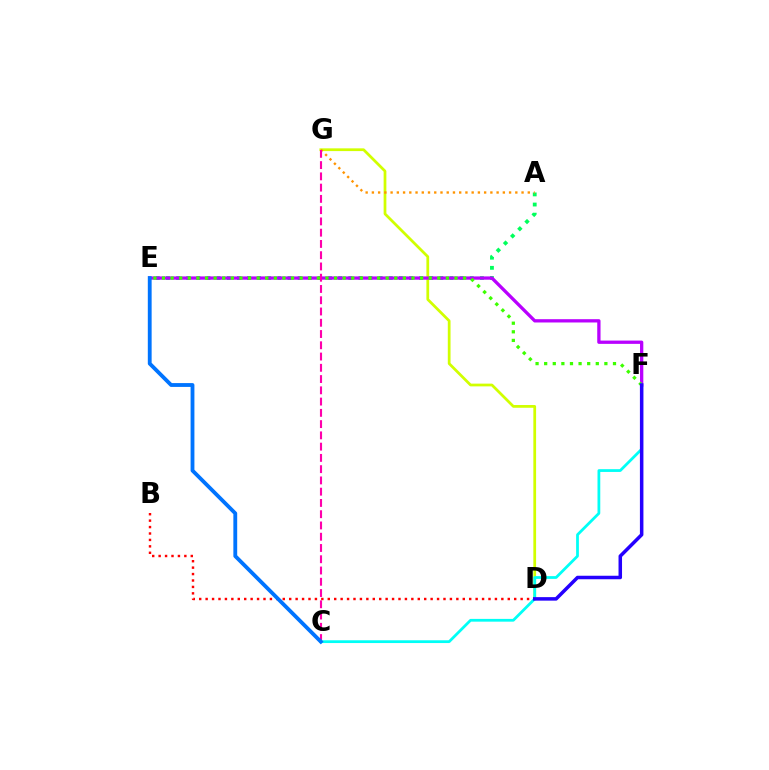{('A', 'E'): [{'color': '#00ff5c', 'line_style': 'dotted', 'thickness': 2.75}], ('D', 'G'): [{'color': '#d1ff00', 'line_style': 'solid', 'thickness': 1.98}], ('E', 'F'): [{'color': '#b900ff', 'line_style': 'solid', 'thickness': 2.37}, {'color': '#3dff00', 'line_style': 'dotted', 'thickness': 2.34}], ('A', 'G'): [{'color': '#ff9400', 'line_style': 'dotted', 'thickness': 1.69}], ('B', 'D'): [{'color': '#ff0000', 'line_style': 'dotted', 'thickness': 1.75}], ('C', 'F'): [{'color': '#00fff6', 'line_style': 'solid', 'thickness': 1.99}], ('D', 'F'): [{'color': '#2500ff', 'line_style': 'solid', 'thickness': 2.53}], ('C', 'G'): [{'color': '#ff00ac', 'line_style': 'dashed', 'thickness': 1.53}], ('C', 'E'): [{'color': '#0074ff', 'line_style': 'solid', 'thickness': 2.76}]}